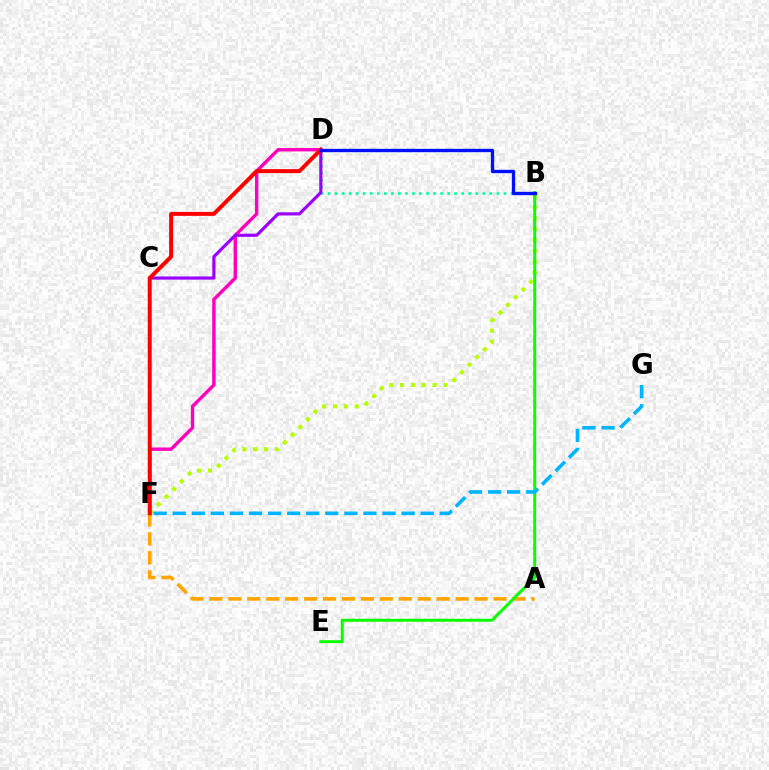{('A', 'F'): [{'color': '#ffa500', 'line_style': 'dashed', 'thickness': 2.57}], ('B', 'F'): [{'color': '#b3ff00', 'line_style': 'dotted', 'thickness': 2.94}], ('D', 'F'): [{'color': '#ff00bd', 'line_style': 'solid', 'thickness': 2.44}, {'color': '#ff0000', 'line_style': 'solid', 'thickness': 2.85}], ('B', 'E'): [{'color': '#08ff00', 'line_style': 'solid', 'thickness': 2.14}], ('F', 'G'): [{'color': '#00b5ff', 'line_style': 'dashed', 'thickness': 2.59}], ('B', 'D'): [{'color': '#00ff9d', 'line_style': 'dotted', 'thickness': 1.91}, {'color': '#0010ff', 'line_style': 'solid', 'thickness': 2.4}], ('C', 'D'): [{'color': '#9b00ff', 'line_style': 'solid', 'thickness': 2.28}]}